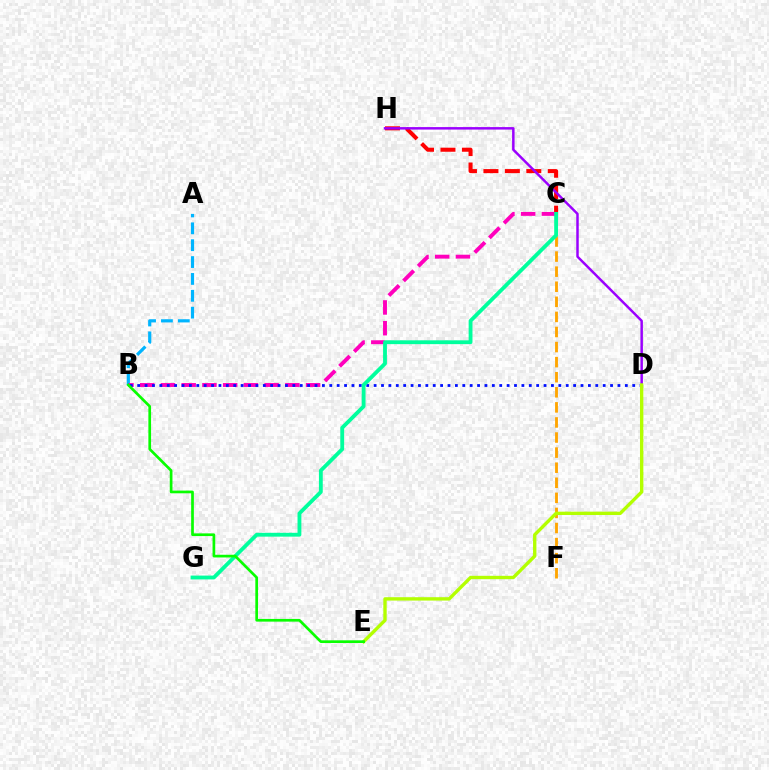{('C', 'H'): [{'color': '#ff0000', 'line_style': 'dashed', 'thickness': 2.91}], ('A', 'B'): [{'color': '#00b5ff', 'line_style': 'dashed', 'thickness': 2.29}], ('B', 'C'): [{'color': '#ff00bd', 'line_style': 'dashed', 'thickness': 2.82}], ('C', 'F'): [{'color': '#ffa500', 'line_style': 'dashed', 'thickness': 2.05}], ('D', 'H'): [{'color': '#9b00ff', 'line_style': 'solid', 'thickness': 1.78}], ('B', 'D'): [{'color': '#0010ff', 'line_style': 'dotted', 'thickness': 2.01}], ('D', 'E'): [{'color': '#b3ff00', 'line_style': 'solid', 'thickness': 2.42}], ('C', 'G'): [{'color': '#00ff9d', 'line_style': 'solid', 'thickness': 2.76}], ('B', 'E'): [{'color': '#08ff00', 'line_style': 'solid', 'thickness': 1.94}]}